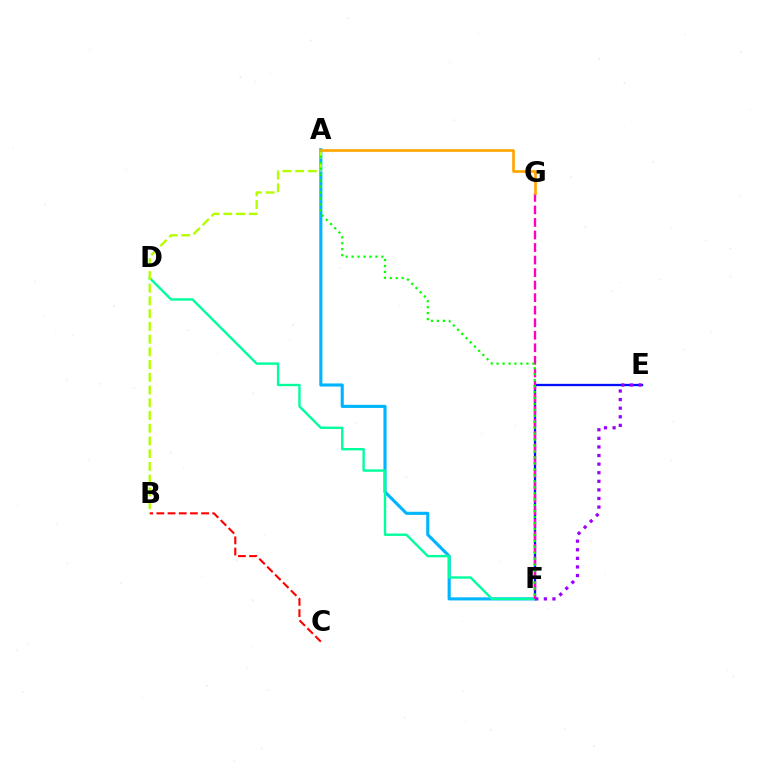{('E', 'F'): [{'color': '#0010ff', 'line_style': 'solid', 'thickness': 1.66}, {'color': '#9b00ff', 'line_style': 'dotted', 'thickness': 2.33}], ('A', 'F'): [{'color': '#00b5ff', 'line_style': 'solid', 'thickness': 2.24}, {'color': '#08ff00', 'line_style': 'dotted', 'thickness': 1.62}], ('D', 'F'): [{'color': '#00ff9d', 'line_style': 'solid', 'thickness': 1.72}], ('A', 'B'): [{'color': '#b3ff00', 'line_style': 'dashed', 'thickness': 1.73}], ('F', 'G'): [{'color': '#ff00bd', 'line_style': 'dashed', 'thickness': 1.7}], ('A', 'G'): [{'color': '#ffa500', 'line_style': 'solid', 'thickness': 1.91}], ('B', 'C'): [{'color': '#ff0000', 'line_style': 'dashed', 'thickness': 1.52}]}